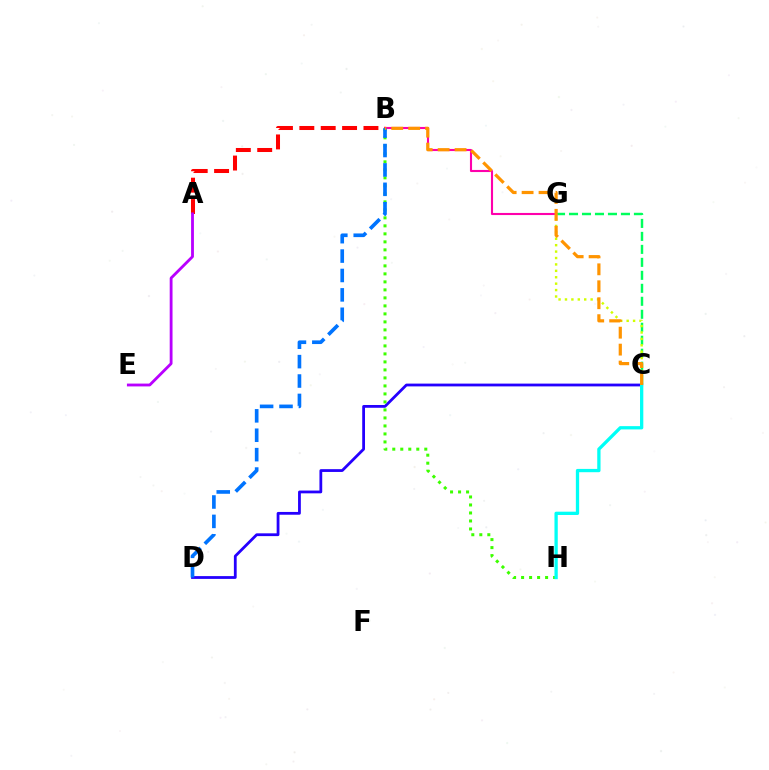{('C', 'D'): [{'color': '#2500ff', 'line_style': 'solid', 'thickness': 2.01}], ('C', 'G'): [{'color': '#00ff5c', 'line_style': 'dashed', 'thickness': 1.76}, {'color': '#d1ff00', 'line_style': 'dotted', 'thickness': 1.74}], ('B', 'G'): [{'color': '#ff00ac', 'line_style': 'solid', 'thickness': 1.52}], ('A', 'B'): [{'color': '#ff0000', 'line_style': 'dashed', 'thickness': 2.9}], ('B', 'H'): [{'color': '#3dff00', 'line_style': 'dotted', 'thickness': 2.17}], ('B', 'D'): [{'color': '#0074ff', 'line_style': 'dashed', 'thickness': 2.64}], ('C', 'H'): [{'color': '#00fff6', 'line_style': 'solid', 'thickness': 2.37}], ('A', 'E'): [{'color': '#b900ff', 'line_style': 'solid', 'thickness': 2.03}], ('B', 'C'): [{'color': '#ff9400', 'line_style': 'dashed', 'thickness': 2.3}]}